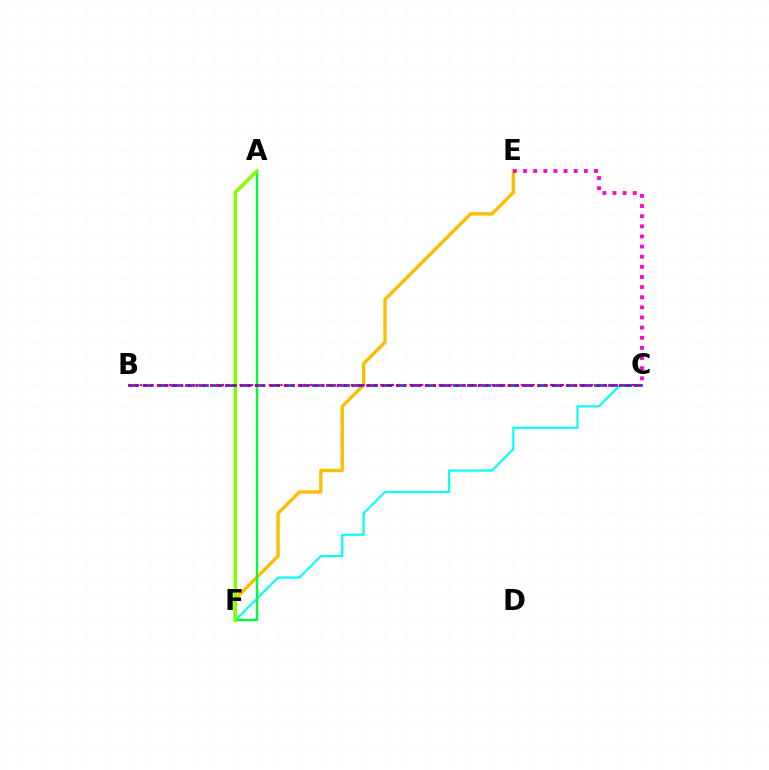{('E', 'F'): [{'color': '#ffbd00', 'line_style': 'solid', 'thickness': 2.42}], ('C', 'F'): [{'color': '#00fff6', 'line_style': 'solid', 'thickness': 1.55}], ('A', 'F'): [{'color': '#00ff39', 'line_style': 'solid', 'thickness': 1.7}, {'color': '#84ff00', 'line_style': 'solid', 'thickness': 2.49}], ('B', 'C'): [{'color': '#004bff', 'line_style': 'dashed', 'thickness': 1.92}, {'color': '#7200ff', 'line_style': 'dotted', 'thickness': 2.02}, {'color': '#ff0000', 'line_style': 'dotted', 'thickness': 1.59}], ('C', 'E'): [{'color': '#ff00cf', 'line_style': 'dotted', 'thickness': 2.75}]}